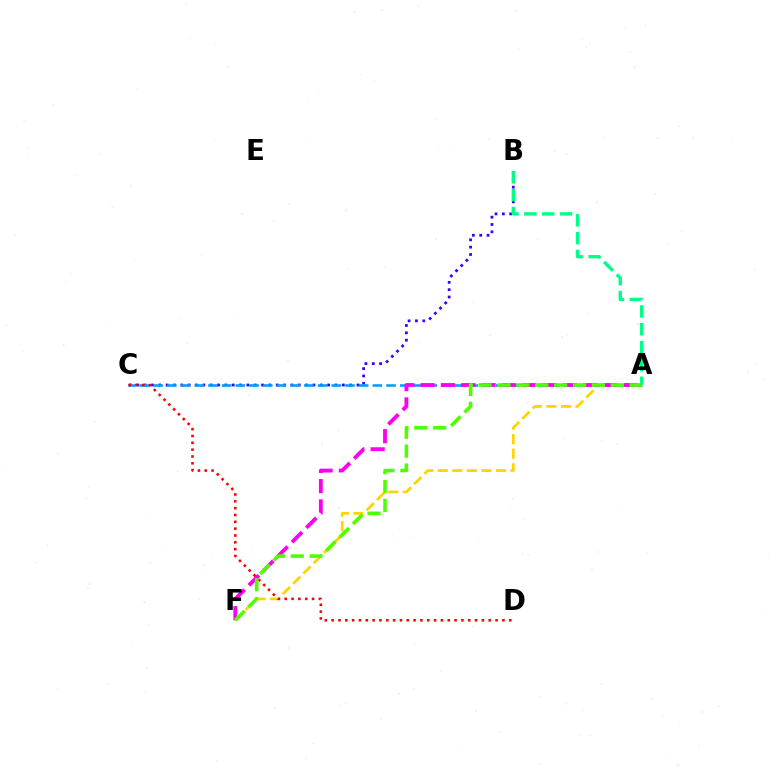{('A', 'F'): [{'color': '#ffd500', 'line_style': 'dashed', 'thickness': 1.98}, {'color': '#ff00ed', 'line_style': 'dashed', 'thickness': 2.76}, {'color': '#4fff00', 'line_style': 'dashed', 'thickness': 2.57}], ('B', 'C'): [{'color': '#3700ff', 'line_style': 'dotted', 'thickness': 1.99}], ('A', 'C'): [{'color': '#009eff', 'line_style': 'dashed', 'thickness': 1.86}], ('A', 'B'): [{'color': '#00ff86', 'line_style': 'dashed', 'thickness': 2.42}], ('C', 'D'): [{'color': '#ff0000', 'line_style': 'dotted', 'thickness': 1.86}]}